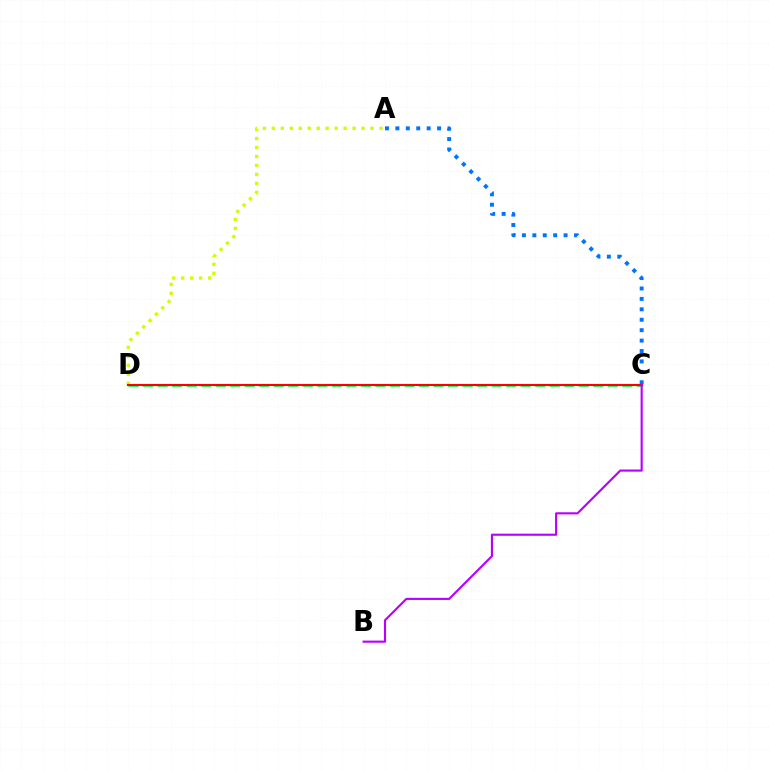{('A', 'D'): [{'color': '#d1ff00', 'line_style': 'dotted', 'thickness': 2.44}], ('A', 'C'): [{'color': '#0074ff', 'line_style': 'dotted', 'thickness': 2.83}], ('C', 'D'): [{'color': '#00ff5c', 'line_style': 'dashed', 'thickness': 1.97}, {'color': '#ff0000', 'line_style': 'solid', 'thickness': 1.51}], ('B', 'C'): [{'color': '#b900ff', 'line_style': 'solid', 'thickness': 1.53}]}